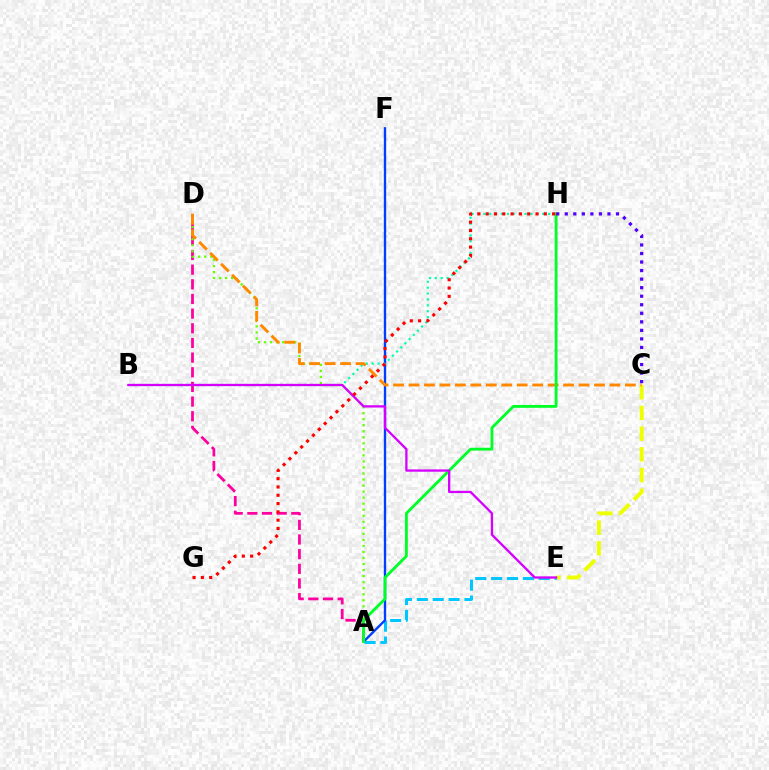{('C', 'E'): [{'color': '#eeff00', 'line_style': 'dashed', 'thickness': 2.81}], ('A', 'E'): [{'color': '#00c7ff', 'line_style': 'dashed', 'thickness': 2.16}], ('A', 'D'): [{'color': '#ff00a0', 'line_style': 'dashed', 'thickness': 1.99}, {'color': '#66ff00', 'line_style': 'dotted', 'thickness': 1.64}], ('A', 'F'): [{'color': '#003fff', 'line_style': 'solid', 'thickness': 1.69}], ('B', 'H'): [{'color': '#00ffaf', 'line_style': 'dotted', 'thickness': 1.6}], ('C', 'D'): [{'color': '#ff8800', 'line_style': 'dashed', 'thickness': 2.1}], ('A', 'H'): [{'color': '#00ff27', 'line_style': 'solid', 'thickness': 2.04}], ('C', 'H'): [{'color': '#4f00ff', 'line_style': 'dotted', 'thickness': 2.32}], ('B', 'E'): [{'color': '#d600ff', 'line_style': 'solid', 'thickness': 1.66}], ('G', 'H'): [{'color': '#ff0000', 'line_style': 'dotted', 'thickness': 2.26}]}